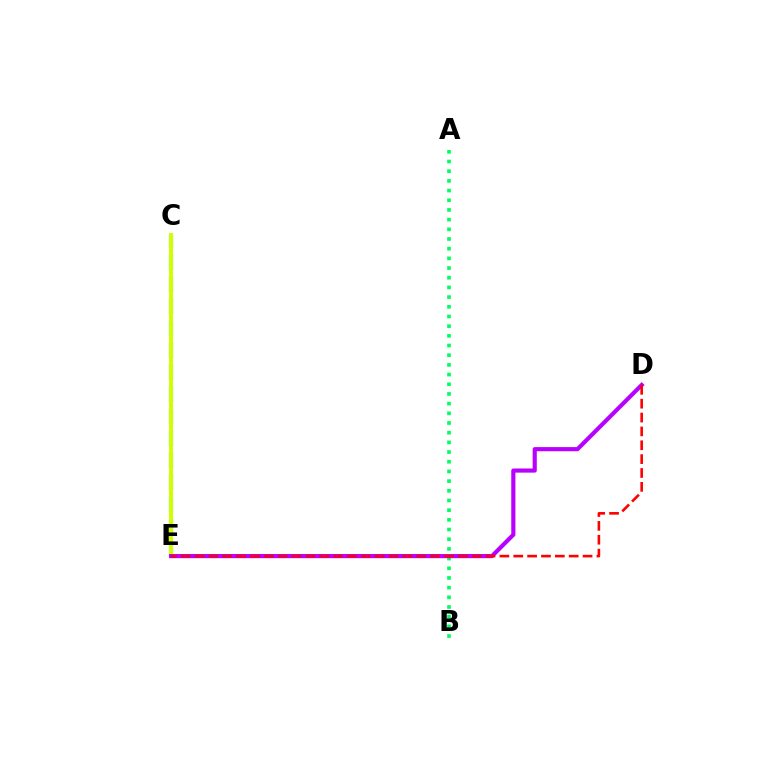{('A', 'B'): [{'color': '#00ff5c', 'line_style': 'dotted', 'thickness': 2.63}], ('C', 'E'): [{'color': '#0074ff', 'line_style': 'dashed', 'thickness': 2.99}, {'color': '#d1ff00', 'line_style': 'solid', 'thickness': 2.87}], ('D', 'E'): [{'color': '#b900ff', 'line_style': 'solid', 'thickness': 2.98}, {'color': '#ff0000', 'line_style': 'dashed', 'thickness': 1.88}]}